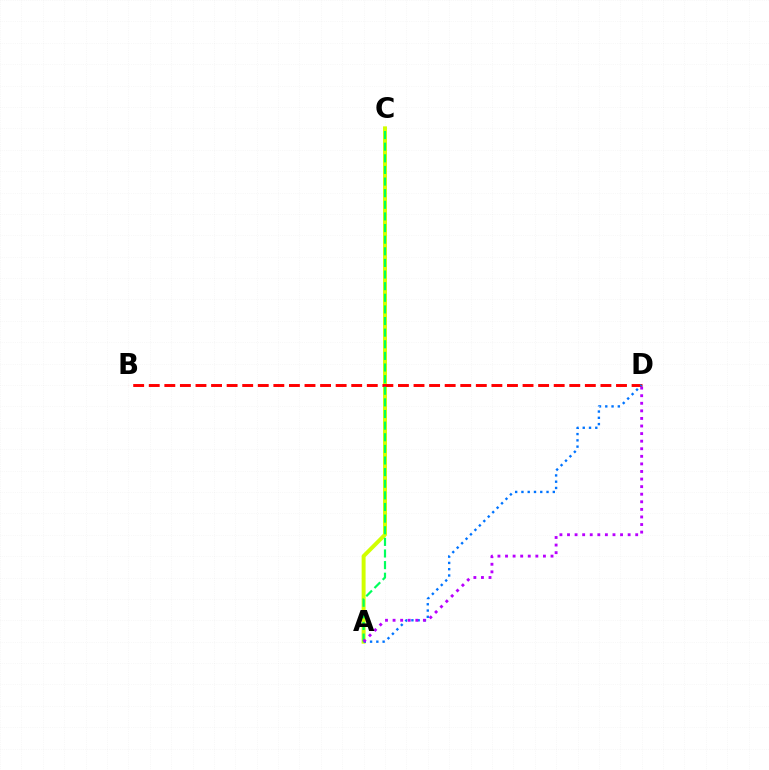{('A', 'C'): [{'color': '#d1ff00', 'line_style': 'solid', 'thickness': 2.84}, {'color': '#00ff5c', 'line_style': 'dashed', 'thickness': 1.58}], ('B', 'D'): [{'color': '#ff0000', 'line_style': 'dashed', 'thickness': 2.12}], ('A', 'D'): [{'color': '#0074ff', 'line_style': 'dotted', 'thickness': 1.7}, {'color': '#b900ff', 'line_style': 'dotted', 'thickness': 2.06}]}